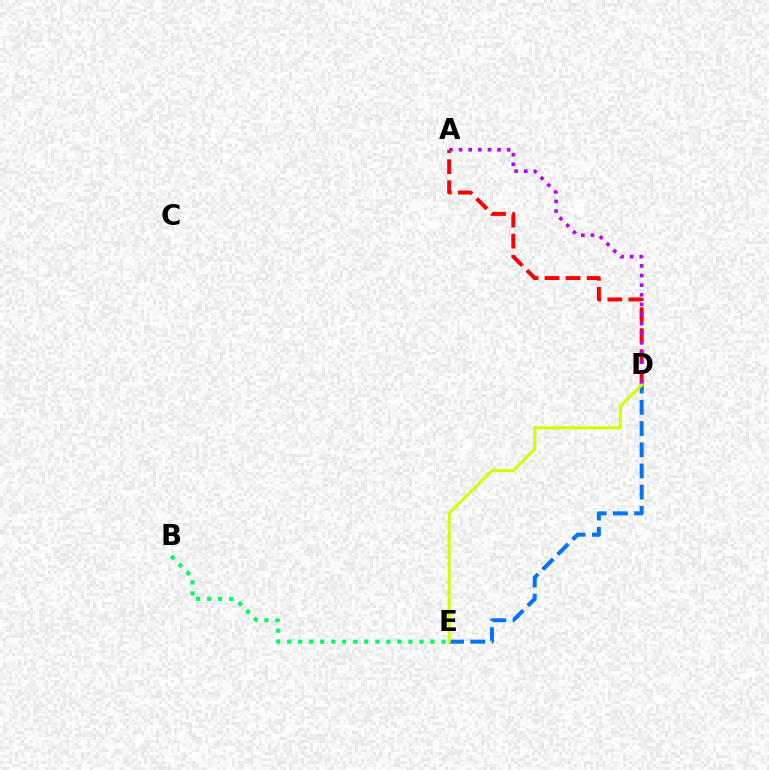{('B', 'E'): [{'color': '#00ff5c', 'line_style': 'dotted', 'thickness': 3.0}], ('A', 'D'): [{'color': '#ff0000', 'line_style': 'dashed', 'thickness': 2.86}, {'color': '#b900ff', 'line_style': 'dotted', 'thickness': 2.61}], ('D', 'E'): [{'color': '#0074ff', 'line_style': 'dashed', 'thickness': 2.88}, {'color': '#d1ff00', 'line_style': 'solid', 'thickness': 2.19}]}